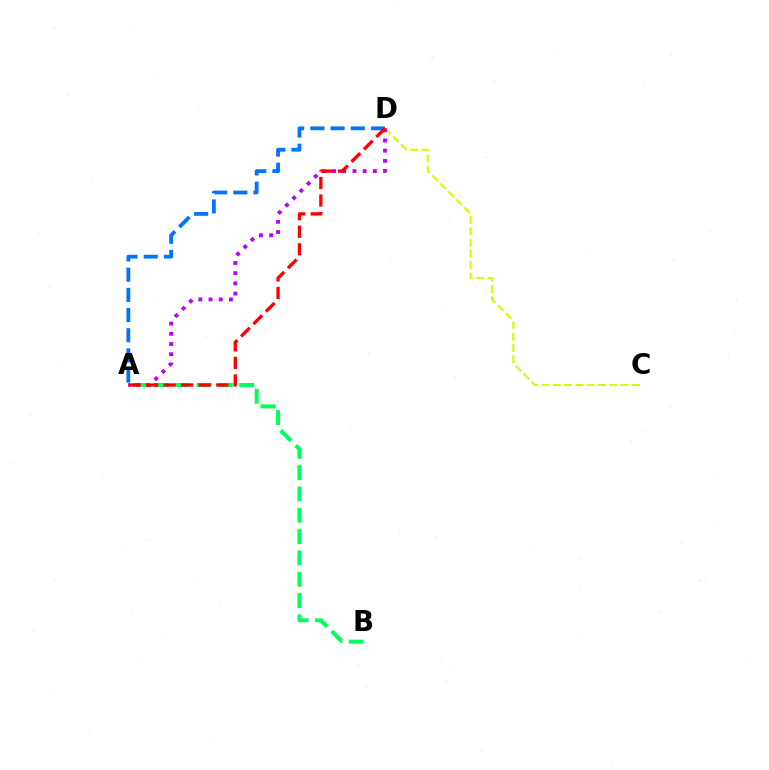{('C', 'D'): [{'color': '#d1ff00', 'line_style': 'dashed', 'thickness': 1.54}], ('A', 'B'): [{'color': '#00ff5c', 'line_style': 'dashed', 'thickness': 2.9}], ('A', 'D'): [{'color': '#0074ff', 'line_style': 'dashed', 'thickness': 2.74}, {'color': '#b900ff', 'line_style': 'dotted', 'thickness': 2.77}, {'color': '#ff0000', 'line_style': 'dashed', 'thickness': 2.38}]}